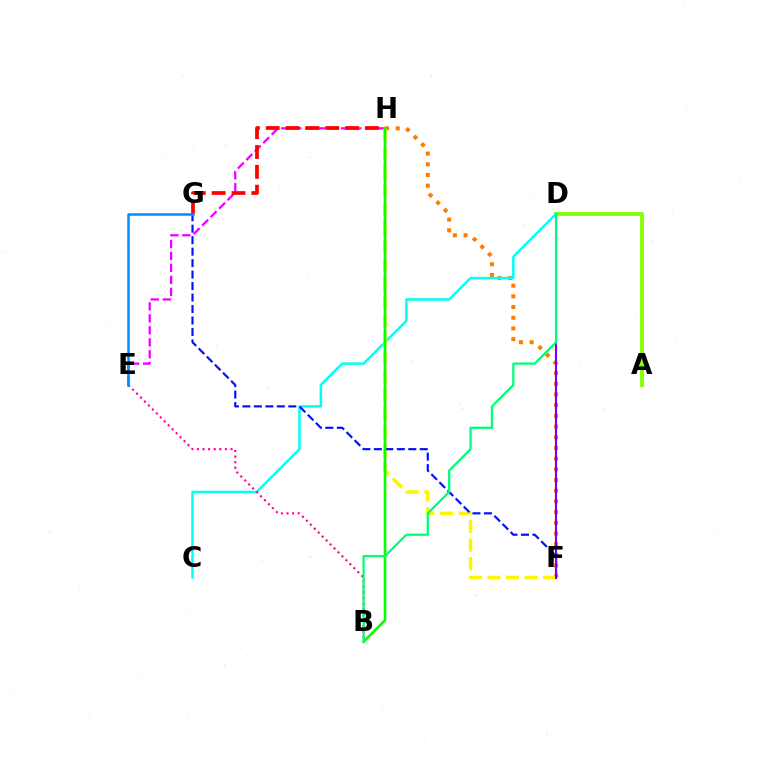{('F', 'H'): [{'color': '#ff7c00', 'line_style': 'dotted', 'thickness': 2.91}, {'color': '#fcf500', 'line_style': 'dashed', 'thickness': 2.52}], ('A', 'D'): [{'color': '#84ff00', 'line_style': 'solid', 'thickness': 2.76}], ('C', 'D'): [{'color': '#00fff6', 'line_style': 'solid', 'thickness': 1.78}], ('E', 'H'): [{'color': '#ee00ff', 'line_style': 'dashed', 'thickness': 1.63}], ('G', 'H'): [{'color': '#ff0000', 'line_style': 'dashed', 'thickness': 2.7}], ('B', 'E'): [{'color': '#ff0094', 'line_style': 'dotted', 'thickness': 1.52}], ('F', 'G'): [{'color': '#0010ff', 'line_style': 'dashed', 'thickness': 1.56}], ('E', 'G'): [{'color': '#008cff', 'line_style': 'solid', 'thickness': 1.8}], ('D', 'F'): [{'color': '#7200ff', 'line_style': 'solid', 'thickness': 1.5}], ('B', 'H'): [{'color': '#08ff00', 'line_style': 'solid', 'thickness': 1.9}], ('B', 'D'): [{'color': '#00ff74', 'line_style': 'solid', 'thickness': 1.63}]}